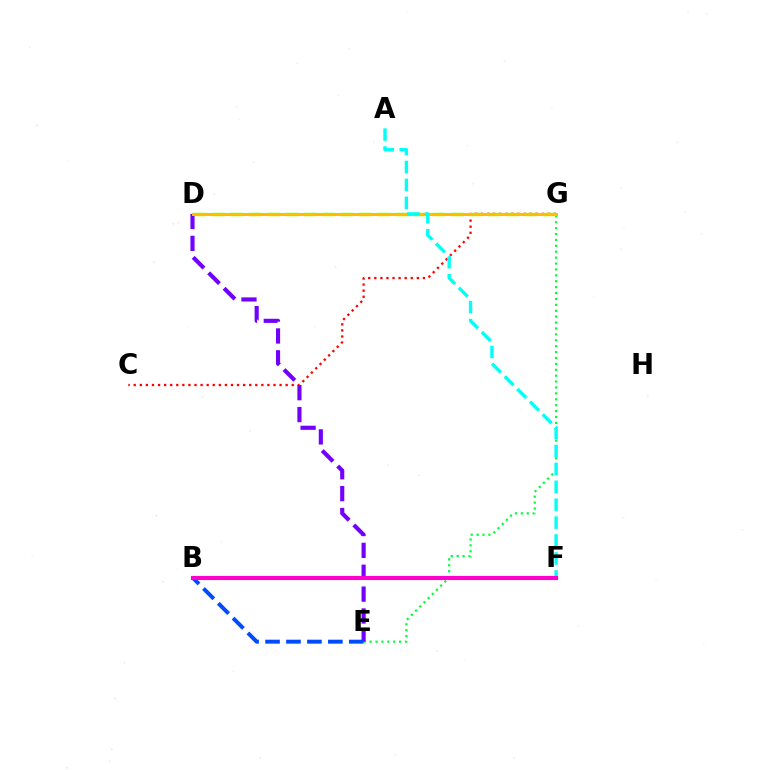{('E', 'G'): [{'color': '#00ff39', 'line_style': 'dotted', 'thickness': 1.6}], ('D', 'G'): [{'color': '#84ff00', 'line_style': 'dashed', 'thickness': 2.5}, {'color': '#ffbd00', 'line_style': 'solid', 'thickness': 2.17}], ('C', 'G'): [{'color': '#ff0000', 'line_style': 'dotted', 'thickness': 1.65}], ('D', 'E'): [{'color': '#7200ff', 'line_style': 'dashed', 'thickness': 2.97}], ('B', 'E'): [{'color': '#004bff', 'line_style': 'dashed', 'thickness': 2.85}], ('A', 'F'): [{'color': '#00fff6', 'line_style': 'dashed', 'thickness': 2.44}], ('B', 'F'): [{'color': '#ff00cf', 'line_style': 'solid', 'thickness': 2.96}]}